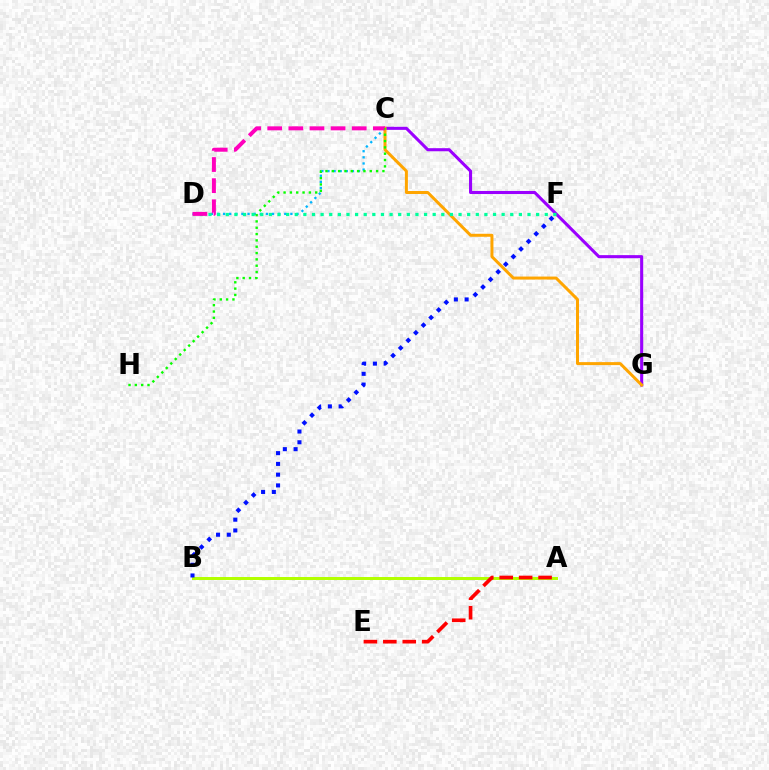{('C', 'G'): [{'color': '#9b00ff', 'line_style': 'solid', 'thickness': 2.21}, {'color': '#ffa500', 'line_style': 'solid', 'thickness': 2.15}], ('C', 'D'): [{'color': '#00b5ff', 'line_style': 'dotted', 'thickness': 1.66}, {'color': '#ff00bd', 'line_style': 'dashed', 'thickness': 2.87}], ('A', 'B'): [{'color': '#b3ff00', 'line_style': 'solid', 'thickness': 2.16}], ('D', 'F'): [{'color': '#00ff9d', 'line_style': 'dotted', 'thickness': 2.34}], ('C', 'H'): [{'color': '#08ff00', 'line_style': 'dotted', 'thickness': 1.72}], ('A', 'E'): [{'color': '#ff0000', 'line_style': 'dashed', 'thickness': 2.64}], ('B', 'F'): [{'color': '#0010ff', 'line_style': 'dotted', 'thickness': 2.92}]}